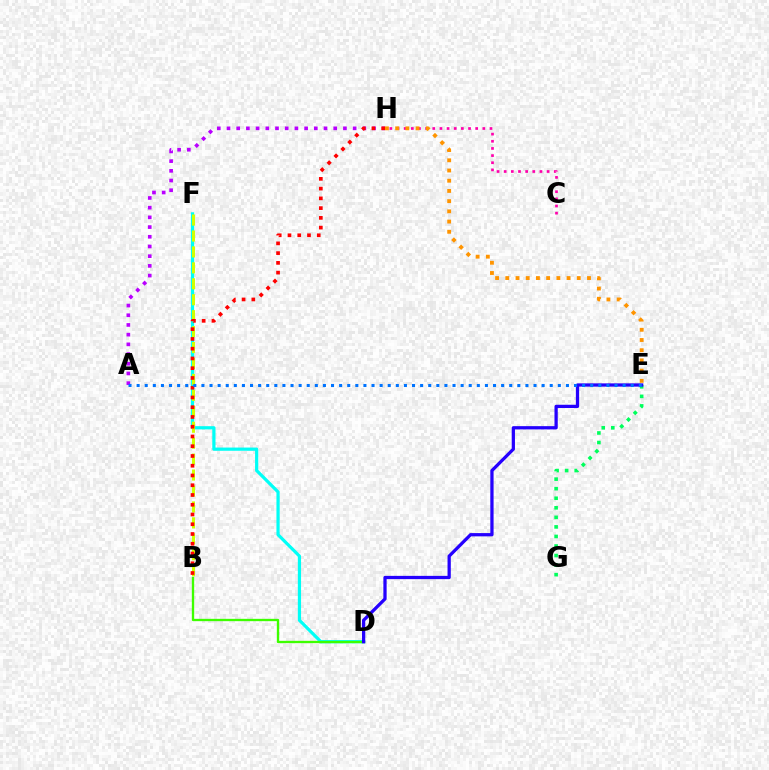{('A', 'H'): [{'color': '#b900ff', 'line_style': 'dotted', 'thickness': 2.64}], ('D', 'F'): [{'color': '#00fff6', 'line_style': 'solid', 'thickness': 2.31}], ('E', 'G'): [{'color': '#00ff5c', 'line_style': 'dotted', 'thickness': 2.6}], ('B', 'D'): [{'color': '#3dff00', 'line_style': 'solid', 'thickness': 1.68}], ('C', 'H'): [{'color': '#ff00ac', 'line_style': 'dotted', 'thickness': 1.94}], ('D', 'E'): [{'color': '#2500ff', 'line_style': 'solid', 'thickness': 2.35}], ('E', 'H'): [{'color': '#ff9400', 'line_style': 'dotted', 'thickness': 2.77}], ('B', 'F'): [{'color': '#d1ff00', 'line_style': 'dashed', 'thickness': 2.17}], ('B', 'H'): [{'color': '#ff0000', 'line_style': 'dotted', 'thickness': 2.65}], ('A', 'E'): [{'color': '#0074ff', 'line_style': 'dotted', 'thickness': 2.2}]}